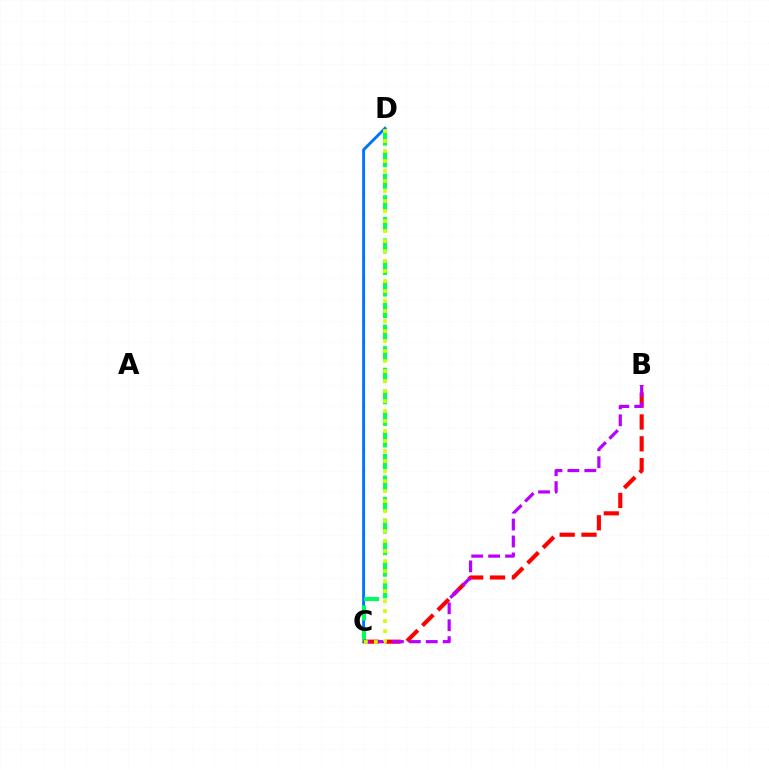{('C', 'D'): [{'color': '#0074ff', 'line_style': 'solid', 'thickness': 2.09}, {'color': '#00ff5c', 'line_style': 'dashed', 'thickness': 2.93}, {'color': '#d1ff00', 'line_style': 'dotted', 'thickness': 2.72}], ('B', 'C'): [{'color': '#ff0000', 'line_style': 'dashed', 'thickness': 2.97}, {'color': '#b900ff', 'line_style': 'dashed', 'thickness': 2.3}]}